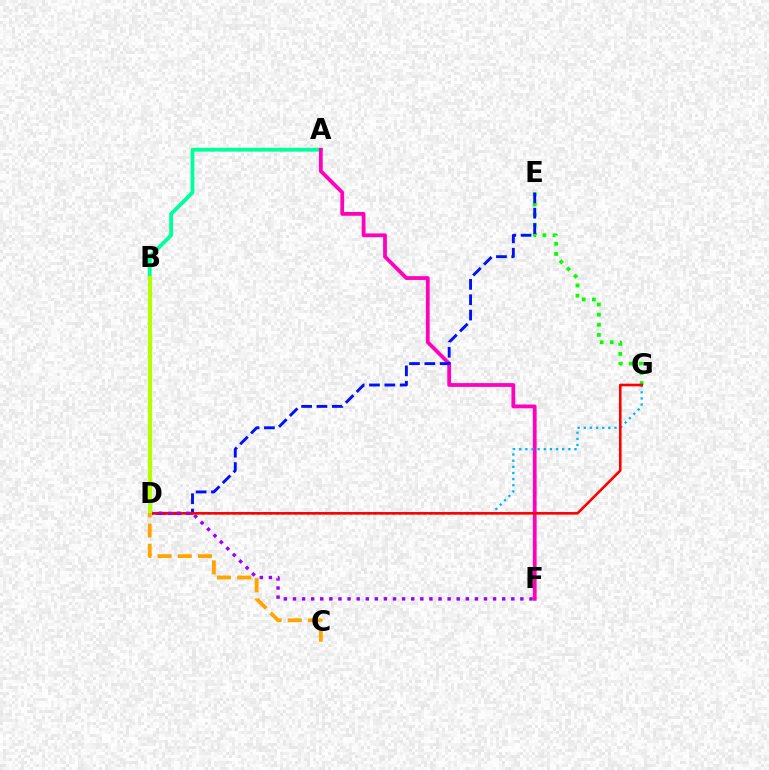{('A', 'B'): [{'color': '#00ff9d', 'line_style': 'solid', 'thickness': 2.76}], ('E', 'G'): [{'color': '#08ff00', 'line_style': 'dotted', 'thickness': 2.75}], ('A', 'F'): [{'color': '#ff00bd', 'line_style': 'solid', 'thickness': 2.72}], ('D', 'E'): [{'color': '#0010ff', 'line_style': 'dashed', 'thickness': 2.09}], ('D', 'G'): [{'color': '#00b5ff', 'line_style': 'dotted', 'thickness': 1.67}, {'color': '#ff0000', 'line_style': 'solid', 'thickness': 1.88}], ('D', 'F'): [{'color': '#9b00ff', 'line_style': 'dotted', 'thickness': 2.47}], ('B', 'D'): [{'color': '#b3ff00', 'line_style': 'solid', 'thickness': 3.0}], ('C', 'D'): [{'color': '#ffa500', 'line_style': 'dashed', 'thickness': 2.74}]}